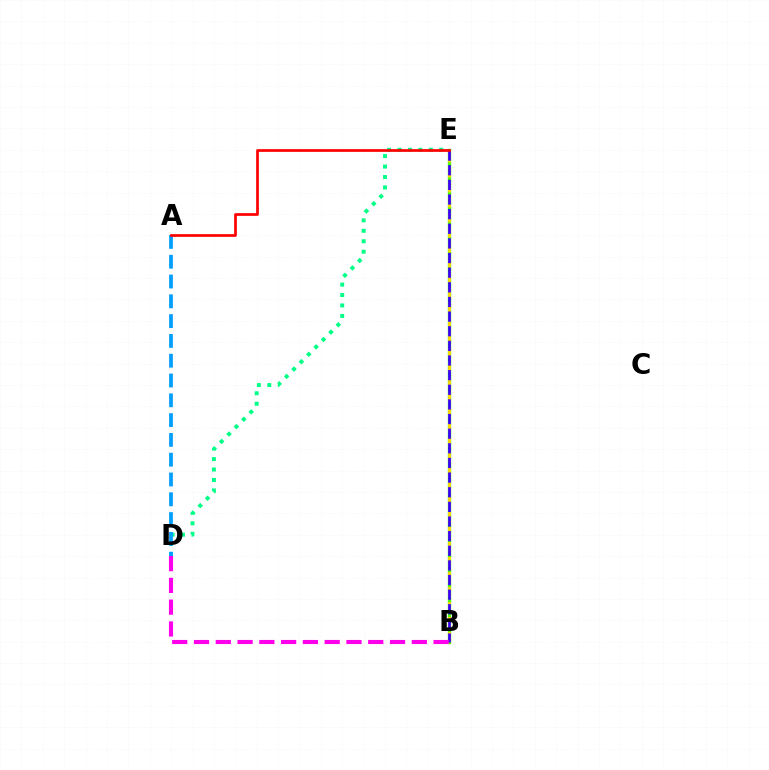{('D', 'E'): [{'color': '#00ff86', 'line_style': 'dotted', 'thickness': 2.84}], ('B', 'E'): [{'color': '#4fff00', 'line_style': 'solid', 'thickness': 2.42}, {'color': '#ffd500', 'line_style': 'dashed', 'thickness': 2.04}, {'color': '#3700ff', 'line_style': 'dashed', 'thickness': 1.99}], ('A', 'D'): [{'color': '#009eff', 'line_style': 'dashed', 'thickness': 2.69}], ('B', 'D'): [{'color': '#ff00ed', 'line_style': 'dashed', 'thickness': 2.96}], ('A', 'E'): [{'color': '#ff0000', 'line_style': 'solid', 'thickness': 1.95}]}